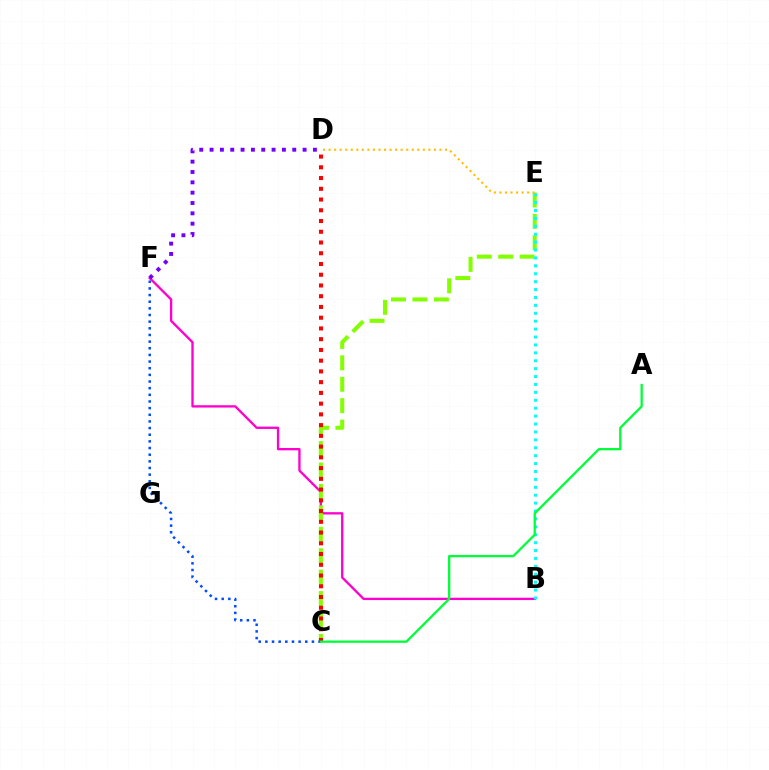{('B', 'F'): [{'color': '#ff00cf', 'line_style': 'solid', 'thickness': 1.67}], ('C', 'E'): [{'color': '#84ff00', 'line_style': 'dashed', 'thickness': 2.91}], ('C', 'F'): [{'color': '#004bff', 'line_style': 'dotted', 'thickness': 1.81}], ('C', 'D'): [{'color': '#ff0000', 'line_style': 'dotted', 'thickness': 2.92}], ('B', 'E'): [{'color': '#00fff6', 'line_style': 'dotted', 'thickness': 2.15}], ('D', 'F'): [{'color': '#7200ff', 'line_style': 'dotted', 'thickness': 2.81}], ('D', 'E'): [{'color': '#ffbd00', 'line_style': 'dotted', 'thickness': 1.51}], ('A', 'C'): [{'color': '#00ff39', 'line_style': 'solid', 'thickness': 1.65}]}